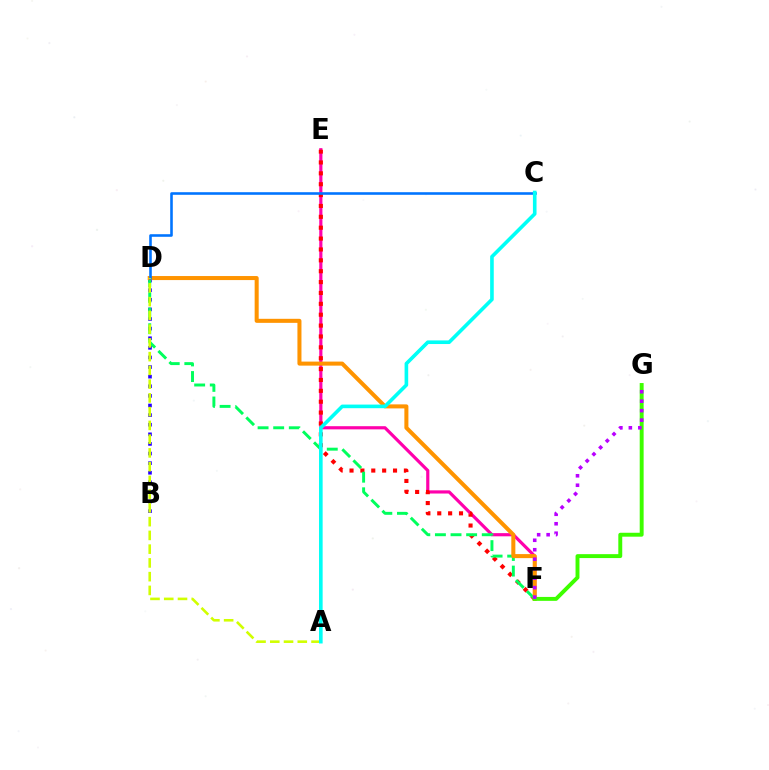{('E', 'F'): [{'color': '#ff00ac', 'line_style': 'solid', 'thickness': 2.29}, {'color': '#ff0000', 'line_style': 'dotted', 'thickness': 2.95}], ('B', 'D'): [{'color': '#2500ff', 'line_style': 'dotted', 'thickness': 2.61}], ('D', 'F'): [{'color': '#00ff5c', 'line_style': 'dashed', 'thickness': 2.12}, {'color': '#ff9400', 'line_style': 'solid', 'thickness': 2.91}], ('C', 'D'): [{'color': '#0074ff', 'line_style': 'solid', 'thickness': 1.86}], ('F', 'G'): [{'color': '#3dff00', 'line_style': 'solid', 'thickness': 2.82}, {'color': '#b900ff', 'line_style': 'dotted', 'thickness': 2.57}], ('A', 'D'): [{'color': '#d1ff00', 'line_style': 'dashed', 'thickness': 1.87}], ('A', 'C'): [{'color': '#00fff6', 'line_style': 'solid', 'thickness': 2.6}]}